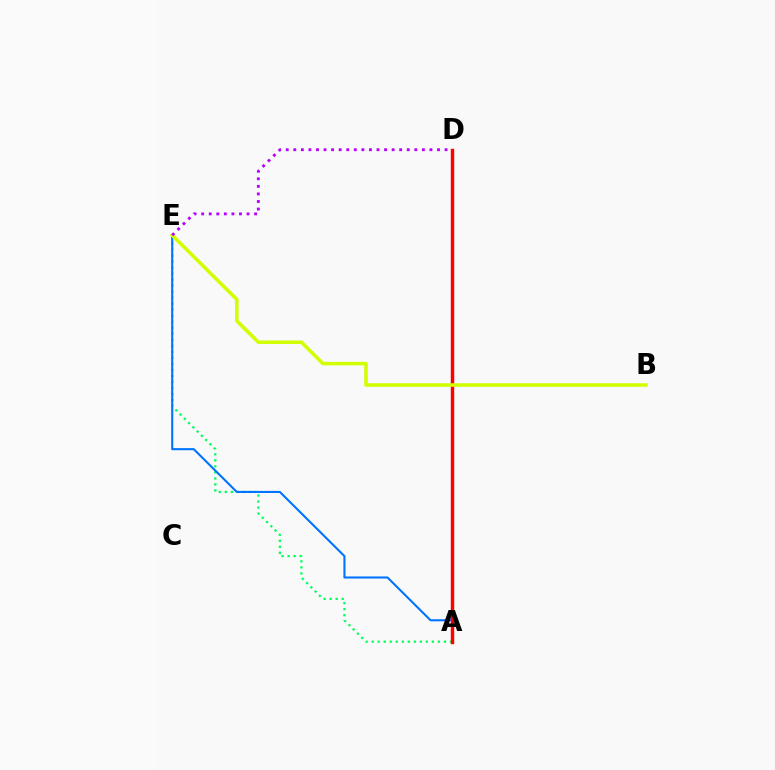{('A', 'E'): [{'color': '#00ff5c', 'line_style': 'dotted', 'thickness': 1.64}, {'color': '#0074ff', 'line_style': 'solid', 'thickness': 1.51}], ('A', 'D'): [{'color': '#ff0000', 'line_style': 'solid', 'thickness': 2.46}], ('B', 'E'): [{'color': '#d1ff00', 'line_style': 'solid', 'thickness': 2.55}], ('D', 'E'): [{'color': '#b900ff', 'line_style': 'dotted', 'thickness': 2.06}]}